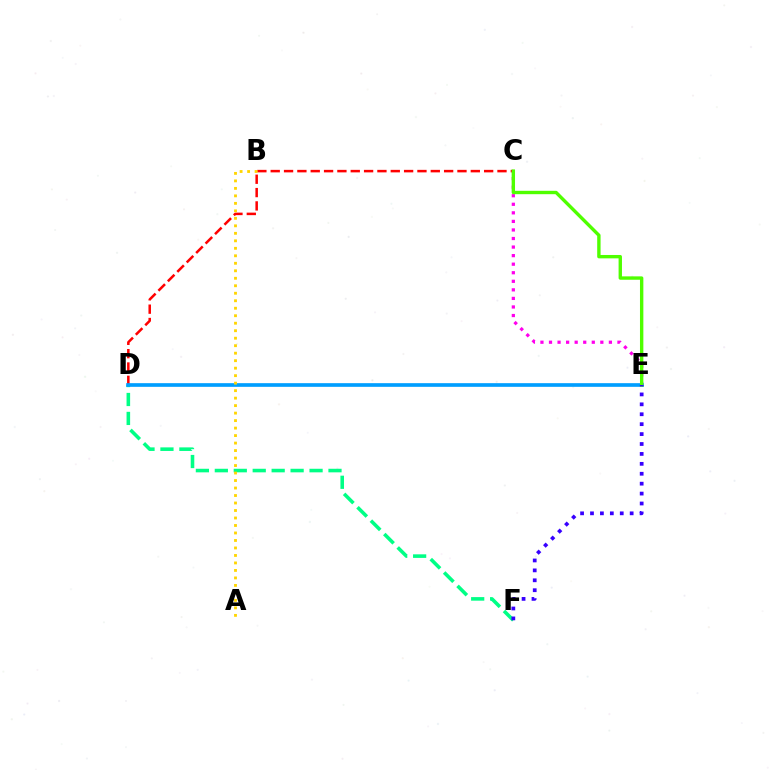{('C', 'D'): [{'color': '#ff0000', 'line_style': 'dashed', 'thickness': 1.81}], ('D', 'F'): [{'color': '#00ff86', 'line_style': 'dashed', 'thickness': 2.57}], ('C', 'E'): [{'color': '#ff00ed', 'line_style': 'dotted', 'thickness': 2.32}, {'color': '#4fff00', 'line_style': 'solid', 'thickness': 2.43}], ('D', 'E'): [{'color': '#009eff', 'line_style': 'solid', 'thickness': 2.64}], ('E', 'F'): [{'color': '#3700ff', 'line_style': 'dotted', 'thickness': 2.69}], ('A', 'B'): [{'color': '#ffd500', 'line_style': 'dotted', 'thickness': 2.04}]}